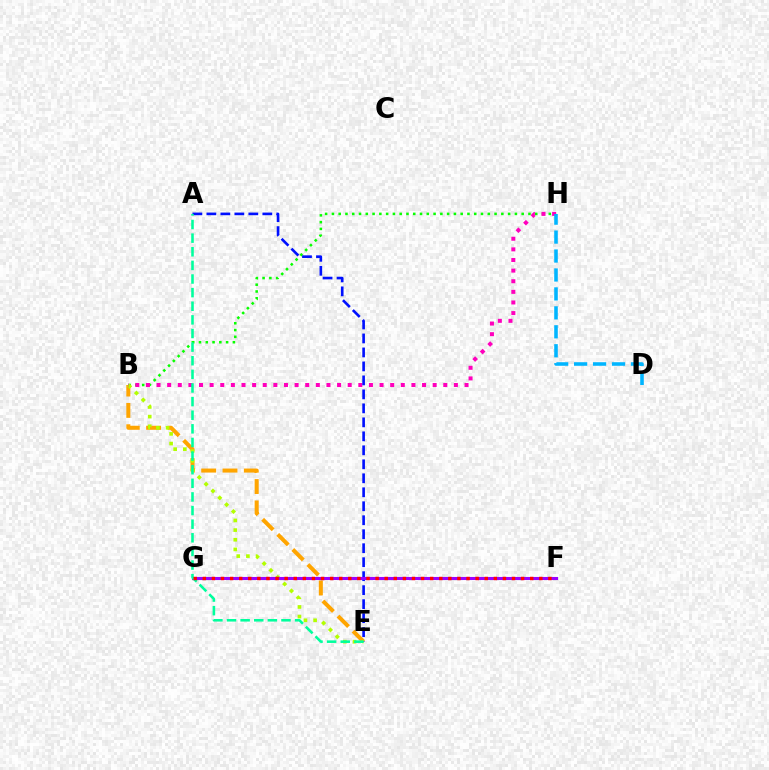{('B', 'H'): [{'color': '#08ff00', 'line_style': 'dotted', 'thickness': 1.84}, {'color': '#ff00bd', 'line_style': 'dotted', 'thickness': 2.89}], ('B', 'E'): [{'color': '#ffa500', 'line_style': 'dashed', 'thickness': 2.9}, {'color': '#b3ff00', 'line_style': 'dotted', 'thickness': 2.63}], ('A', 'E'): [{'color': '#0010ff', 'line_style': 'dashed', 'thickness': 1.9}, {'color': '#00ff9d', 'line_style': 'dashed', 'thickness': 1.85}], ('F', 'G'): [{'color': '#9b00ff', 'line_style': 'solid', 'thickness': 2.21}, {'color': '#ff0000', 'line_style': 'dotted', 'thickness': 2.47}], ('D', 'H'): [{'color': '#00b5ff', 'line_style': 'dashed', 'thickness': 2.57}]}